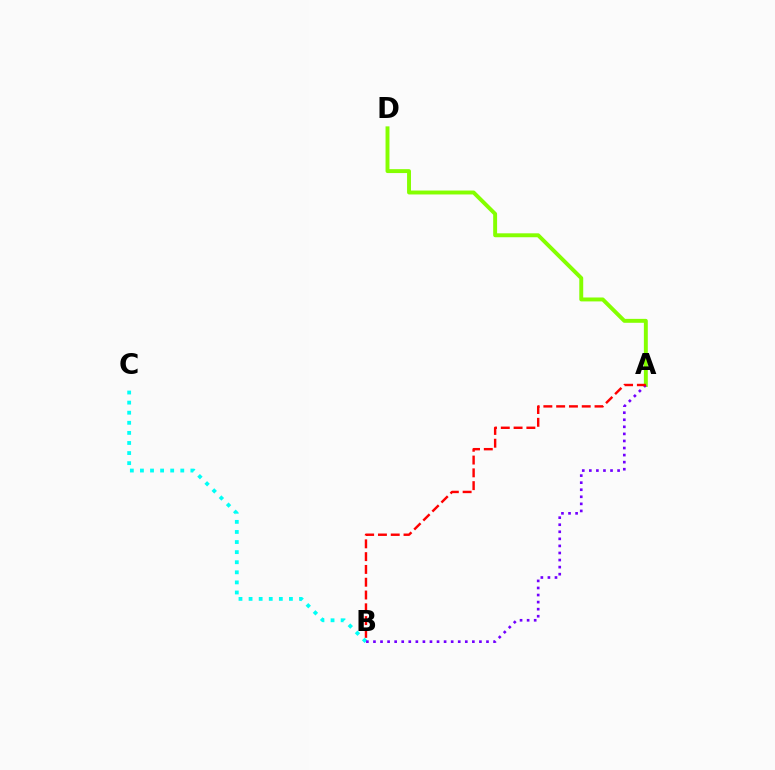{('B', 'C'): [{'color': '#00fff6', 'line_style': 'dotted', 'thickness': 2.74}], ('A', 'D'): [{'color': '#84ff00', 'line_style': 'solid', 'thickness': 2.82}], ('A', 'B'): [{'color': '#7200ff', 'line_style': 'dotted', 'thickness': 1.92}, {'color': '#ff0000', 'line_style': 'dashed', 'thickness': 1.74}]}